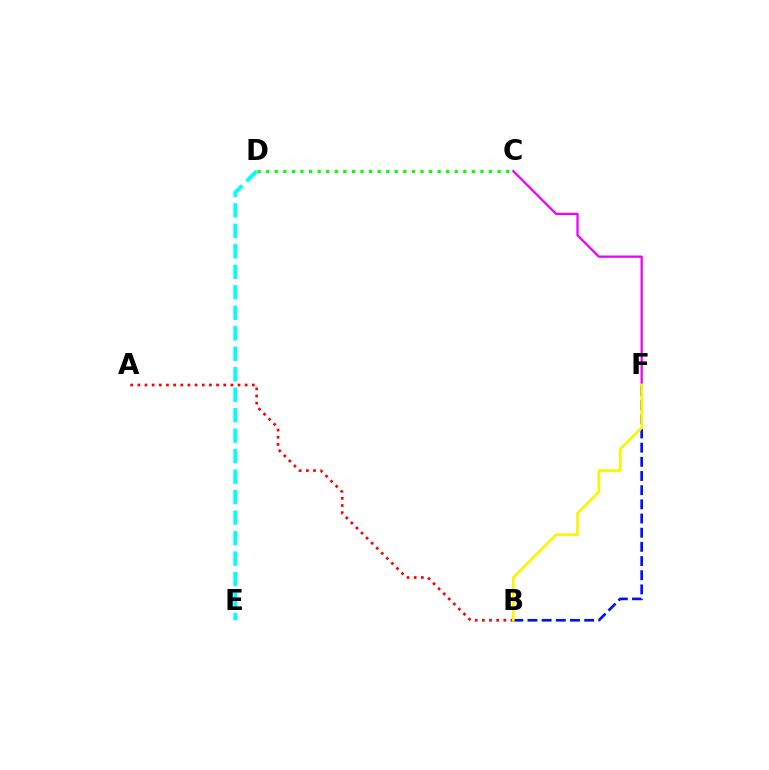{('C', 'D'): [{'color': '#08ff00', 'line_style': 'dotted', 'thickness': 2.33}], ('B', 'F'): [{'color': '#0010ff', 'line_style': 'dashed', 'thickness': 1.93}, {'color': '#fcf500', 'line_style': 'solid', 'thickness': 1.95}], ('C', 'F'): [{'color': '#ee00ff', 'line_style': 'solid', 'thickness': 1.63}], ('A', 'B'): [{'color': '#ff0000', 'line_style': 'dotted', 'thickness': 1.94}], ('D', 'E'): [{'color': '#00fff6', 'line_style': 'dashed', 'thickness': 2.78}]}